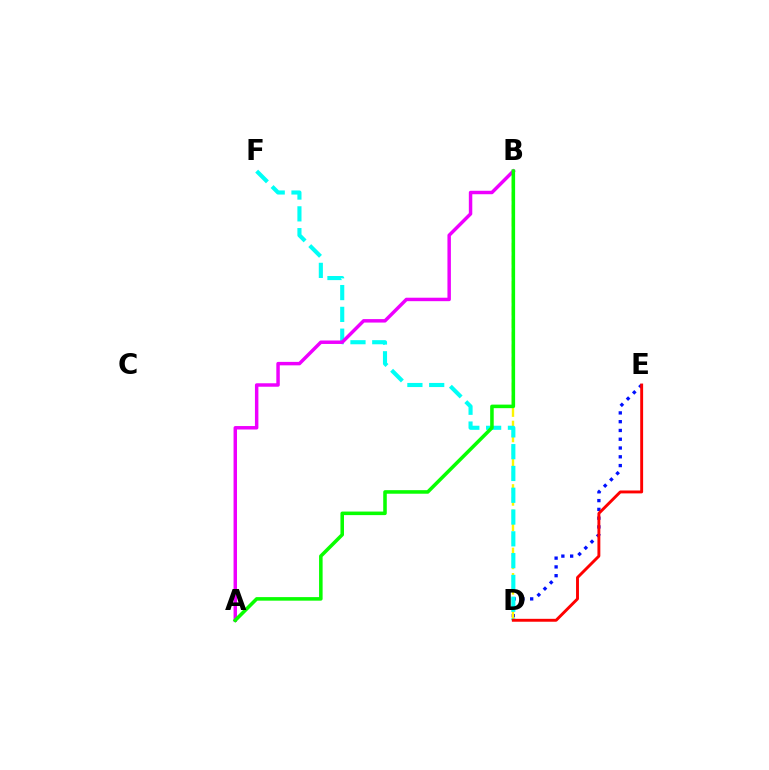{('D', 'E'): [{'color': '#0010ff', 'line_style': 'dotted', 'thickness': 2.38}, {'color': '#ff0000', 'line_style': 'solid', 'thickness': 2.09}], ('B', 'D'): [{'color': '#fcf500', 'line_style': 'dashed', 'thickness': 1.72}], ('D', 'F'): [{'color': '#00fff6', 'line_style': 'dashed', 'thickness': 2.96}], ('A', 'B'): [{'color': '#ee00ff', 'line_style': 'solid', 'thickness': 2.49}, {'color': '#08ff00', 'line_style': 'solid', 'thickness': 2.56}]}